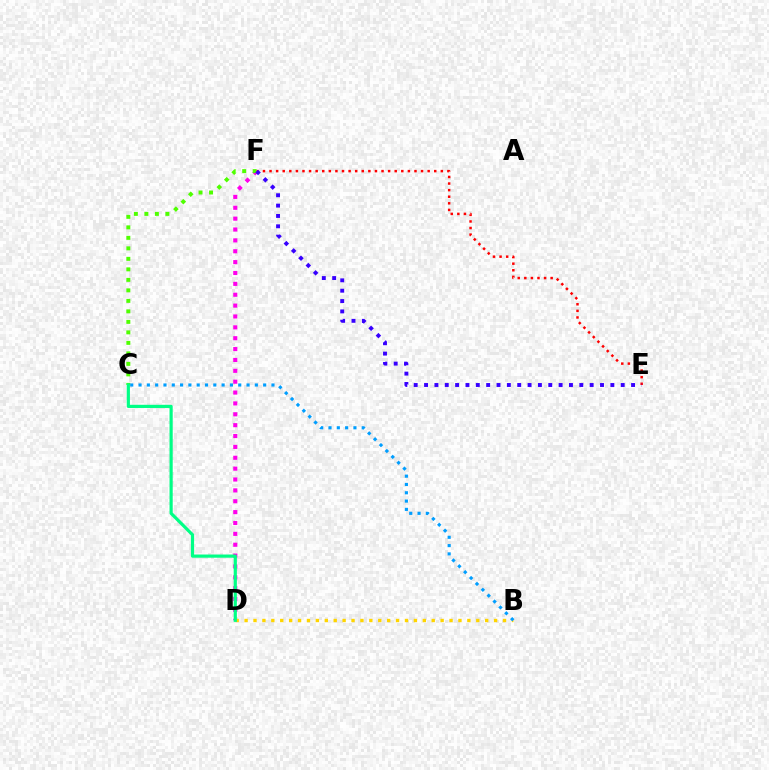{('D', 'F'): [{'color': '#ff00ed', 'line_style': 'dotted', 'thickness': 2.95}], ('C', 'F'): [{'color': '#4fff00', 'line_style': 'dotted', 'thickness': 2.85}], ('E', 'F'): [{'color': '#ff0000', 'line_style': 'dotted', 'thickness': 1.79}, {'color': '#3700ff', 'line_style': 'dotted', 'thickness': 2.81}], ('B', 'D'): [{'color': '#ffd500', 'line_style': 'dotted', 'thickness': 2.42}], ('B', 'C'): [{'color': '#009eff', 'line_style': 'dotted', 'thickness': 2.26}], ('C', 'D'): [{'color': '#00ff86', 'line_style': 'solid', 'thickness': 2.29}]}